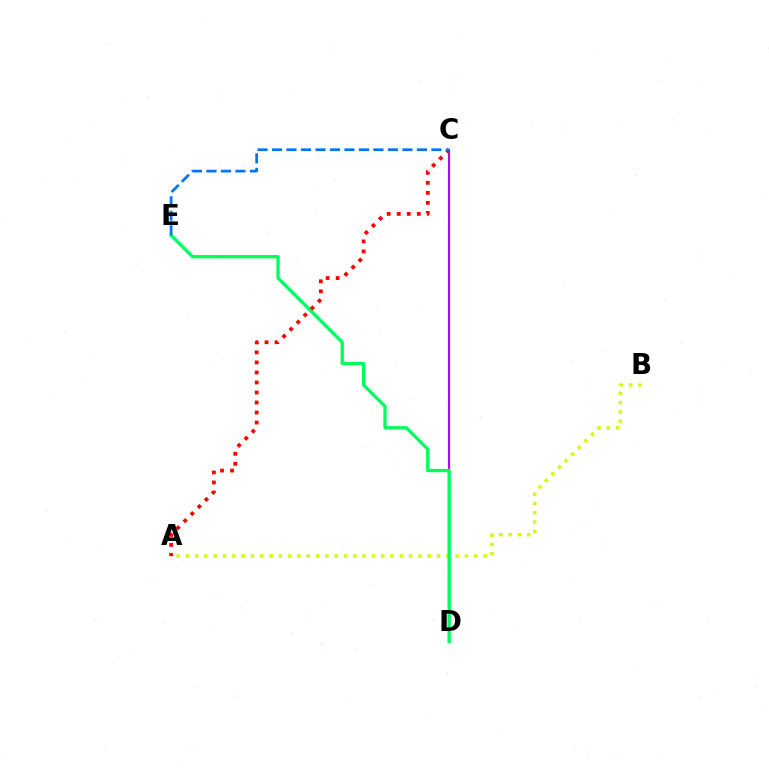{('A', 'B'): [{'color': '#d1ff00', 'line_style': 'dotted', 'thickness': 2.53}], ('C', 'D'): [{'color': '#b900ff', 'line_style': 'solid', 'thickness': 1.52}], ('D', 'E'): [{'color': '#00ff5c', 'line_style': 'solid', 'thickness': 2.37}], ('A', 'C'): [{'color': '#ff0000', 'line_style': 'dotted', 'thickness': 2.72}], ('C', 'E'): [{'color': '#0074ff', 'line_style': 'dashed', 'thickness': 1.97}]}